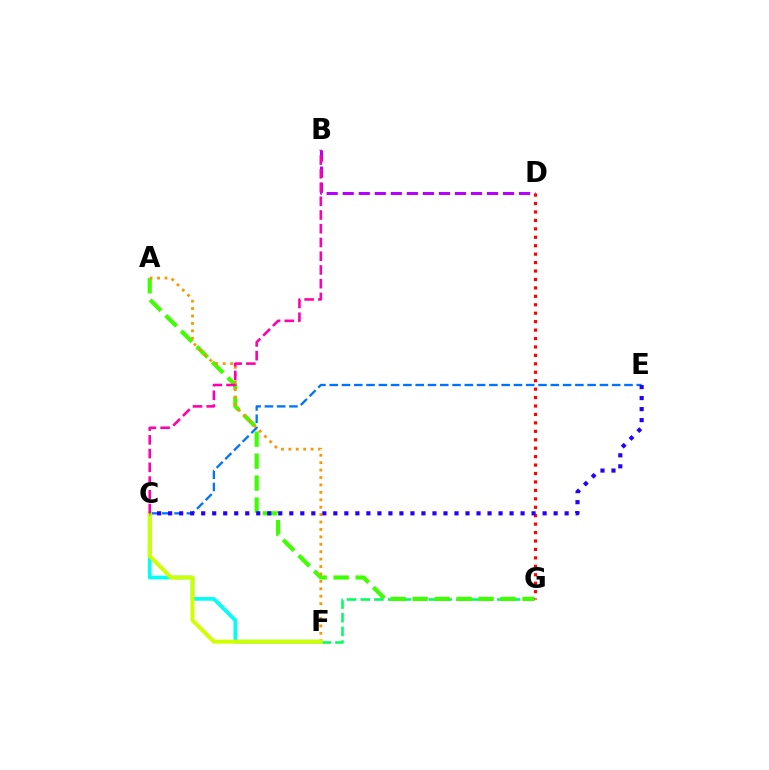{('C', 'E'): [{'color': '#0074ff', 'line_style': 'dashed', 'thickness': 1.67}, {'color': '#2500ff', 'line_style': 'dotted', 'thickness': 2.99}], ('C', 'F'): [{'color': '#00fff6', 'line_style': 'solid', 'thickness': 2.64}, {'color': '#d1ff00', 'line_style': 'solid', 'thickness': 2.85}], ('F', 'G'): [{'color': '#00ff5c', 'line_style': 'dashed', 'thickness': 1.86}], ('A', 'G'): [{'color': '#3dff00', 'line_style': 'dashed', 'thickness': 2.98}], ('A', 'F'): [{'color': '#ff9400', 'line_style': 'dotted', 'thickness': 2.02}], ('B', 'D'): [{'color': '#b900ff', 'line_style': 'dashed', 'thickness': 2.18}], ('D', 'G'): [{'color': '#ff0000', 'line_style': 'dotted', 'thickness': 2.29}], ('B', 'C'): [{'color': '#ff00ac', 'line_style': 'dashed', 'thickness': 1.87}]}